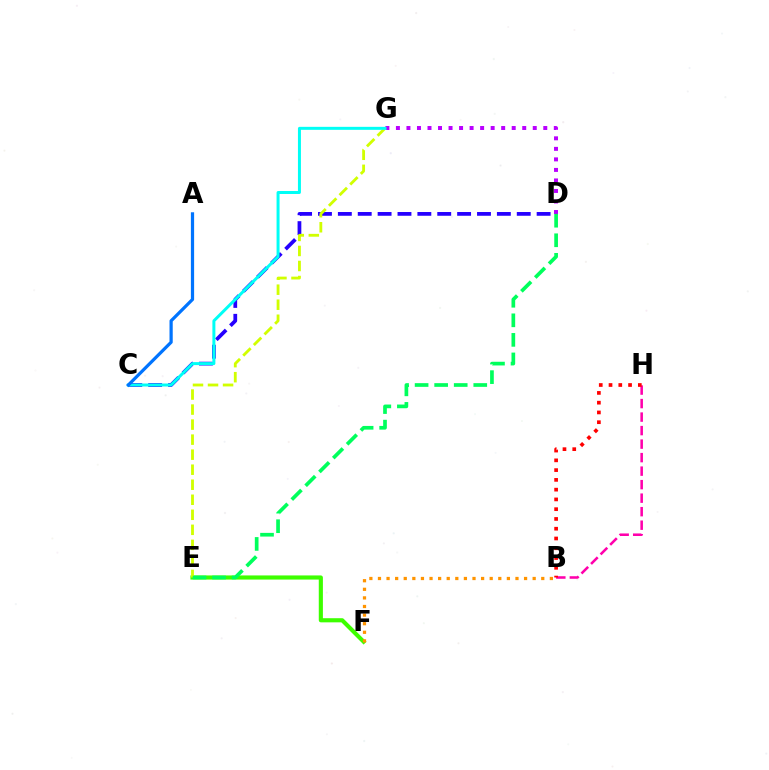{('D', 'G'): [{'color': '#b900ff', 'line_style': 'dotted', 'thickness': 2.86}], ('B', 'H'): [{'color': '#ff00ac', 'line_style': 'dashed', 'thickness': 1.84}, {'color': '#ff0000', 'line_style': 'dotted', 'thickness': 2.65}], ('C', 'D'): [{'color': '#2500ff', 'line_style': 'dashed', 'thickness': 2.7}], ('E', 'F'): [{'color': '#3dff00', 'line_style': 'solid', 'thickness': 2.97}], ('E', 'G'): [{'color': '#d1ff00', 'line_style': 'dashed', 'thickness': 2.04}], ('B', 'F'): [{'color': '#ff9400', 'line_style': 'dotted', 'thickness': 2.34}], ('D', 'E'): [{'color': '#00ff5c', 'line_style': 'dashed', 'thickness': 2.66}], ('C', 'G'): [{'color': '#00fff6', 'line_style': 'solid', 'thickness': 2.15}], ('A', 'C'): [{'color': '#0074ff', 'line_style': 'solid', 'thickness': 2.32}]}